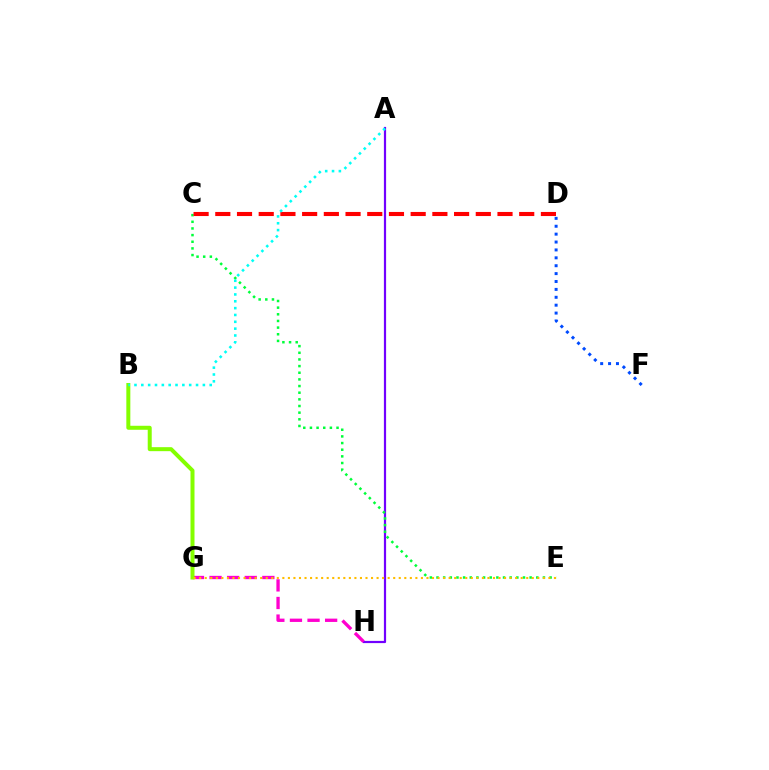{('A', 'H'): [{'color': '#7200ff', 'line_style': 'solid', 'thickness': 1.59}], ('G', 'H'): [{'color': '#ff00cf', 'line_style': 'dashed', 'thickness': 2.39}], ('C', 'E'): [{'color': '#00ff39', 'line_style': 'dotted', 'thickness': 1.81}], ('D', 'F'): [{'color': '#004bff', 'line_style': 'dotted', 'thickness': 2.14}], ('B', 'G'): [{'color': '#84ff00', 'line_style': 'solid', 'thickness': 2.88}], ('C', 'D'): [{'color': '#ff0000', 'line_style': 'dashed', 'thickness': 2.95}], ('A', 'B'): [{'color': '#00fff6', 'line_style': 'dotted', 'thickness': 1.86}], ('E', 'G'): [{'color': '#ffbd00', 'line_style': 'dotted', 'thickness': 1.51}]}